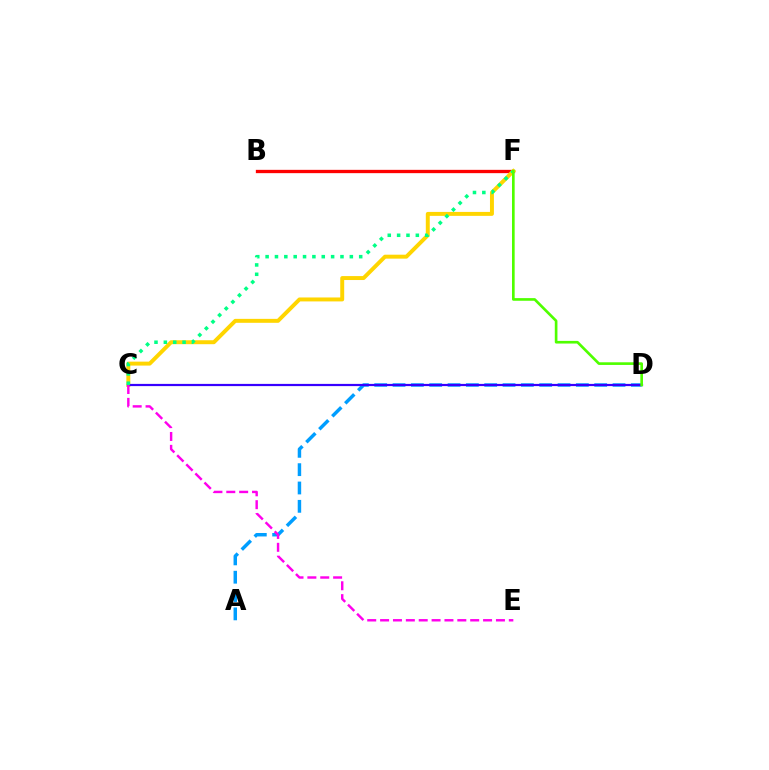{('B', 'F'): [{'color': '#ff0000', 'line_style': 'solid', 'thickness': 2.38}], ('A', 'D'): [{'color': '#009eff', 'line_style': 'dashed', 'thickness': 2.49}], ('C', 'F'): [{'color': '#ffd500', 'line_style': 'solid', 'thickness': 2.84}, {'color': '#00ff86', 'line_style': 'dotted', 'thickness': 2.54}], ('C', 'D'): [{'color': '#3700ff', 'line_style': 'solid', 'thickness': 1.59}], ('D', 'F'): [{'color': '#4fff00', 'line_style': 'solid', 'thickness': 1.91}], ('C', 'E'): [{'color': '#ff00ed', 'line_style': 'dashed', 'thickness': 1.75}]}